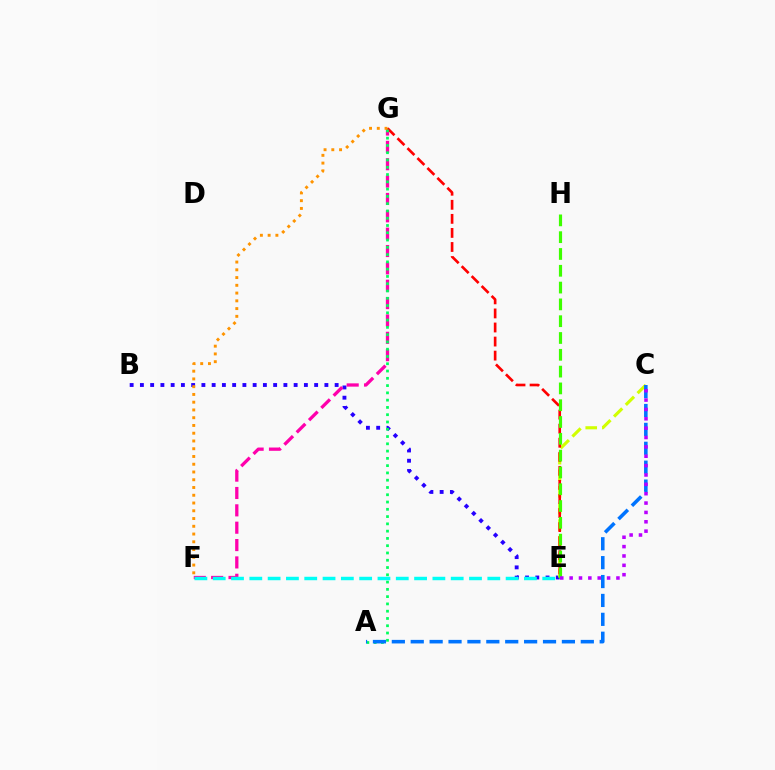{('B', 'E'): [{'color': '#2500ff', 'line_style': 'dotted', 'thickness': 2.78}], ('C', 'E'): [{'color': '#d1ff00', 'line_style': 'dashed', 'thickness': 2.26}, {'color': '#b900ff', 'line_style': 'dotted', 'thickness': 2.54}], ('F', 'G'): [{'color': '#ff00ac', 'line_style': 'dashed', 'thickness': 2.36}, {'color': '#ff9400', 'line_style': 'dotted', 'thickness': 2.11}], ('E', 'G'): [{'color': '#ff0000', 'line_style': 'dashed', 'thickness': 1.91}], ('A', 'G'): [{'color': '#00ff5c', 'line_style': 'dotted', 'thickness': 1.98}], ('E', 'F'): [{'color': '#00fff6', 'line_style': 'dashed', 'thickness': 2.49}], ('A', 'C'): [{'color': '#0074ff', 'line_style': 'dashed', 'thickness': 2.57}], ('E', 'H'): [{'color': '#3dff00', 'line_style': 'dashed', 'thickness': 2.28}]}